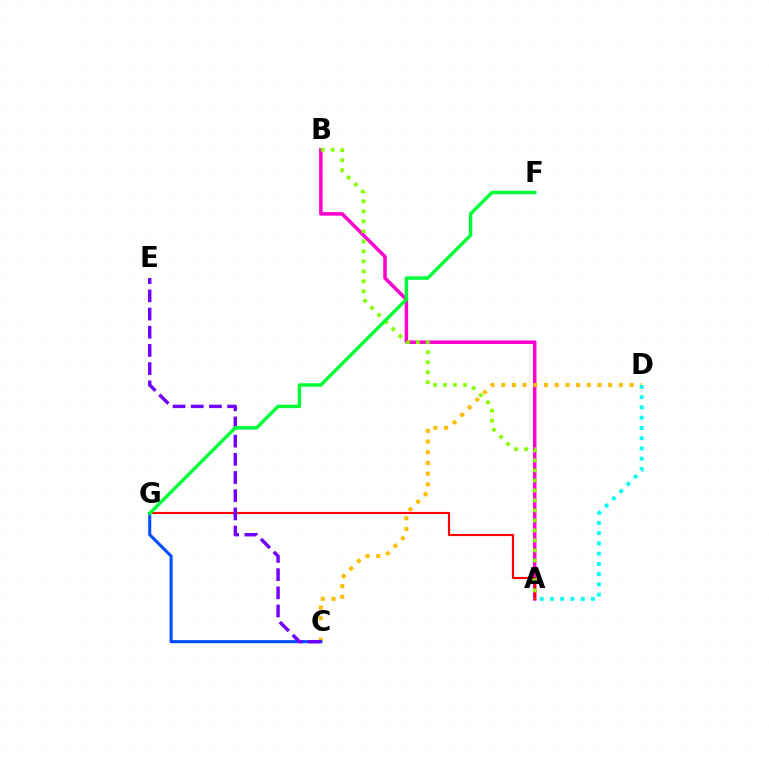{('A', 'B'): [{'color': '#ff00cf', 'line_style': 'solid', 'thickness': 2.52}, {'color': '#84ff00', 'line_style': 'dotted', 'thickness': 2.72}], ('C', 'D'): [{'color': '#ffbd00', 'line_style': 'dotted', 'thickness': 2.91}], ('A', 'G'): [{'color': '#ff0000', 'line_style': 'solid', 'thickness': 1.56}], ('C', 'G'): [{'color': '#004bff', 'line_style': 'solid', 'thickness': 2.2}], ('A', 'D'): [{'color': '#00fff6', 'line_style': 'dotted', 'thickness': 2.78}], ('C', 'E'): [{'color': '#7200ff', 'line_style': 'dashed', 'thickness': 2.47}], ('F', 'G'): [{'color': '#00ff39', 'line_style': 'solid', 'thickness': 2.49}]}